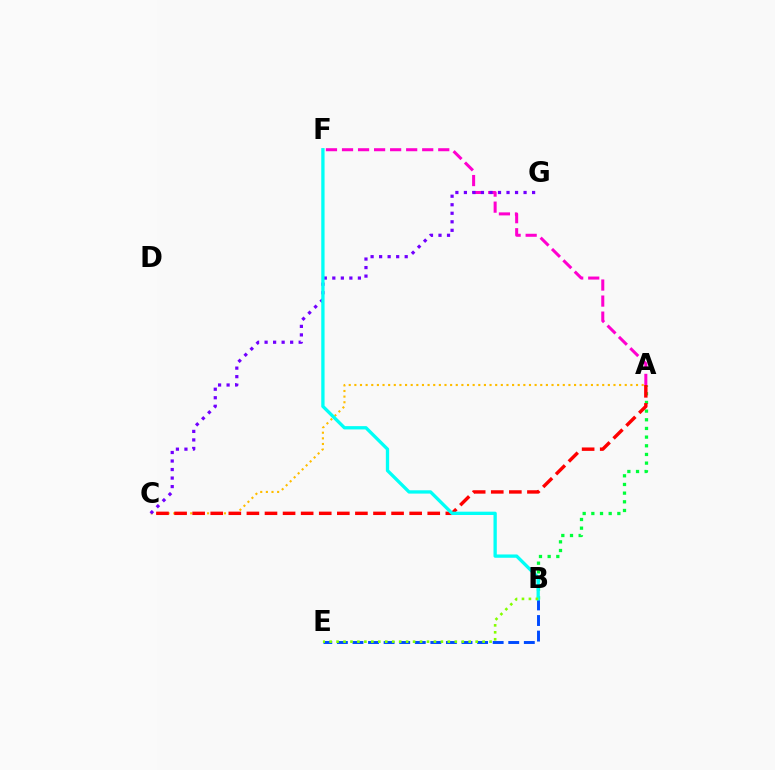{('A', 'F'): [{'color': '#ff00cf', 'line_style': 'dashed', 'thickness': 2.18}], ('A', 'B'): [{'color': '#00ff39', 'line_style': 'dotted', 'thickness': 2.36}], ('B', 'E'): [{'color': '#004bff', 'line_style': 'dashed', 'thickness': 2.12}, {'color': '#84ff00', 'line_style': 'dotted', 'thickness': 1.89}], ('A', 'C'): [{'color': '#ffbd00', 'line_style': 'dotted', 'thickness': 1.53}, {'color': '#ff0000', 'line_style': 'dashed', 'thickness': 2.46}], ('C', 'G'): [{'color': '#7200ff', 'line_style': 'dotted', 'thickness': 2.32}], ('B', 'F'): [{'color': '#00fff6', 'line_style': 'solid', 'thickness': 2.38}]}